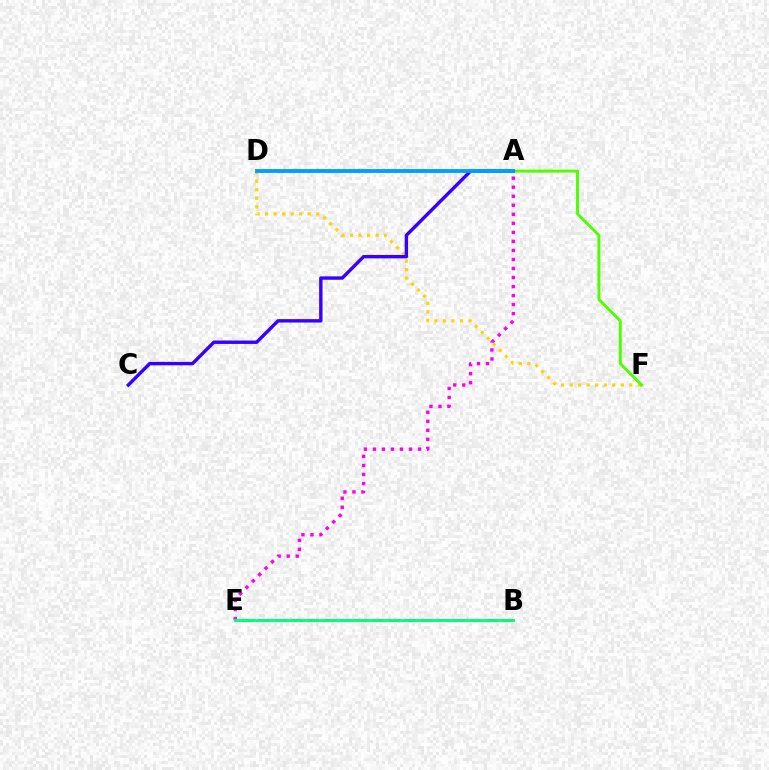{('D', 'F'): [{'color': '#ffd500', 'line_style': 'dotted', 'thickness': 2.31}], ('A', 'E'): [{'color': '#ff00ed', 'line_style': 'dotted', 'thickness': 2.45}], ('B', 'E'): [{'color': '#ff0000', 'line_style': 'dashed', 'thickness': 2.21}, {'color': '#00ff86', 'line_style': 'solid', 'thickness': 2.08}], ('A', 'F'): [{'color': '#4fff00', 'line_style': 'solid', 'thickness': 2.11}], ('A', 'C'): [{'color': '#3700ff', 'line_style': 'solid', 'thickness': 2.45}], ('A', 'D'): [{'color': '#009eff', 'line_style': 'solid', 'thickness': 2.79}]}